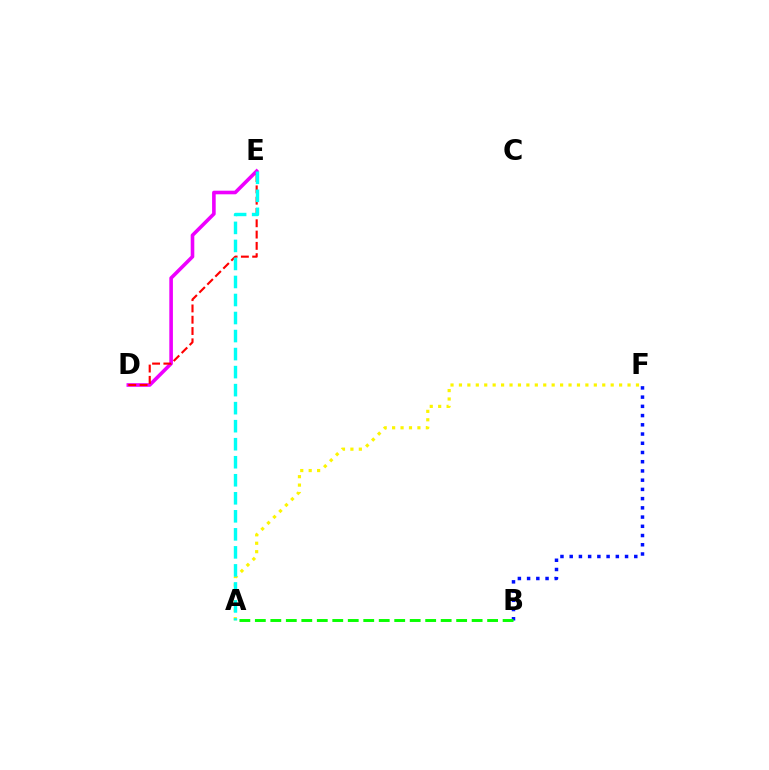{('D', 'E'): [{'color': '#ee00ff', 'line_style': 'solid', 'thickness': 2.59}, {'color': '#ff0000', 'line_style': 'dashed', 'thickness': 1.53}], ('B', 'F'): [{'color': '#0010ff', 'line_style': 'dotted', 'thickness': 2.51}], ('A', 'B'): [{'color': '#08ff00', 'line_style': 'dashed', 'thickness': 2.1}], ('A', 'F'): [{'color': '#fcf500', 'line_style': 'dotted', 'thickness': 2.29}], ('A', 'E'): [{'color': '#00fff6', 'line_style': 'dashed', 'thickness': 2.45}]}